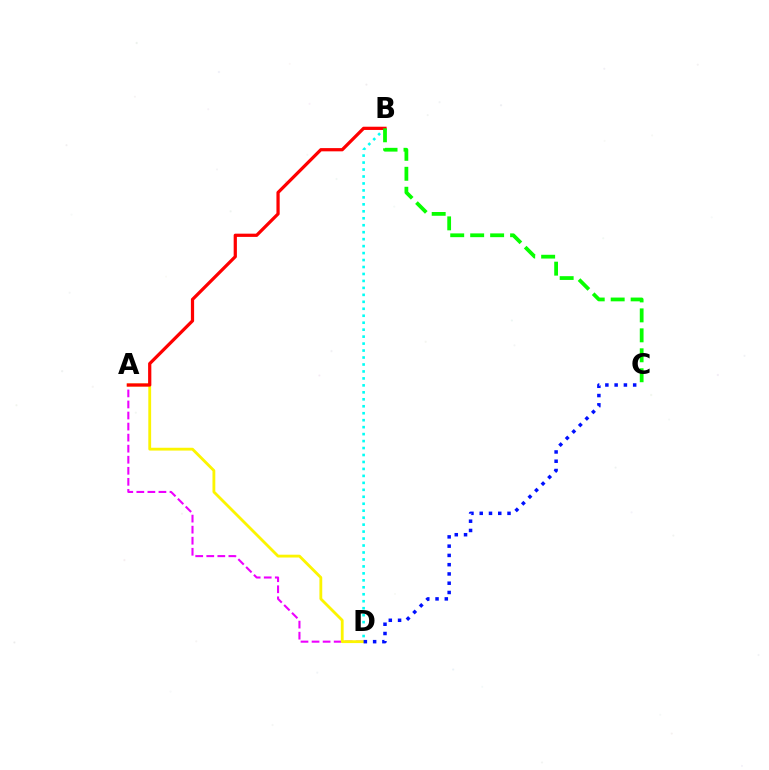{('A', 'D'): [{'color': '#ee00ff', 'line_style': 'dashed', 'thickness': 1.5}, {'color': '#fcf500', 'line_style': 'solid', 'thickness': 2.03}], ('B', 'D'): [{'color': '#00fff6', 'line_style': 'dotted', 'thickness': 1.89}], ('A', 'B'): [{'color': '#ff0000', 'line_style': 'solid', 'thickness': 2.33}], ('B', 'C'): [{'color': '#08ff00', 'line_style': 'dashed', 'thickness': 2.71}], ('C', 'D'): [{'color': '#0010ff', 'line_style': 'dotted', 'thickness': 2.52}]}